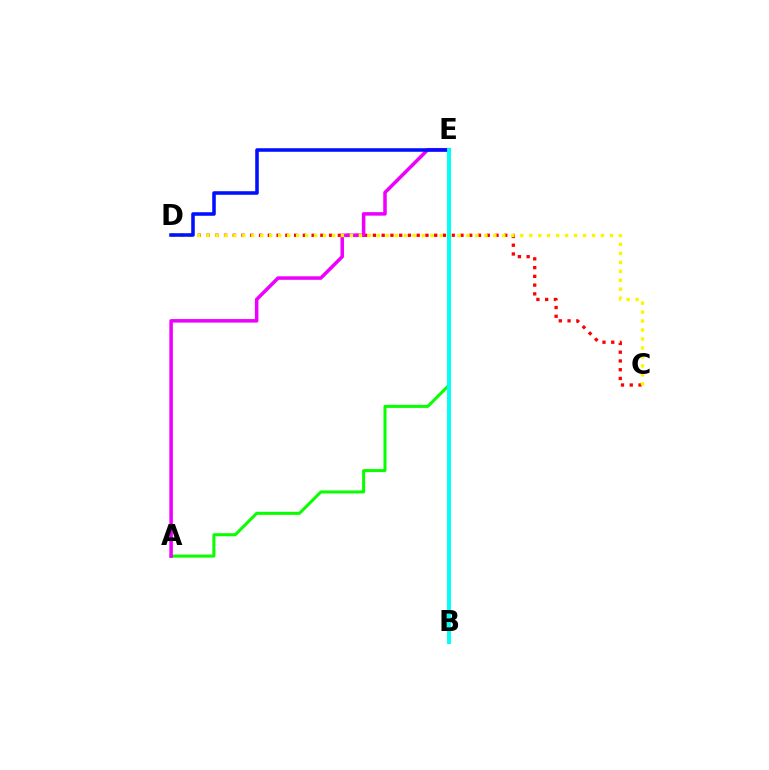{('C', 'D'): [{'color': '#ff0000', 'line_style': 'dotted', 'thickness': 2.38}, {'color': '#fcf500', 'line_style': 'dotted', 'thickness': 2.44}], ('A', 'E'): [{'color': '#08ff00', 'line_style': 'solid', 'thickness': 2.18}, {'color': '#ee00ff', 'line_style': 'solid', 'thickness': 2.53}], ('D', 'E'): [{'color': '#0010ff', 'line_style': 'solid', 'thickness': 2.56}], ('B', 'E'): [{'color': '#00fff6', 'line_style': 'solid', 'thickness': 2.82}]}